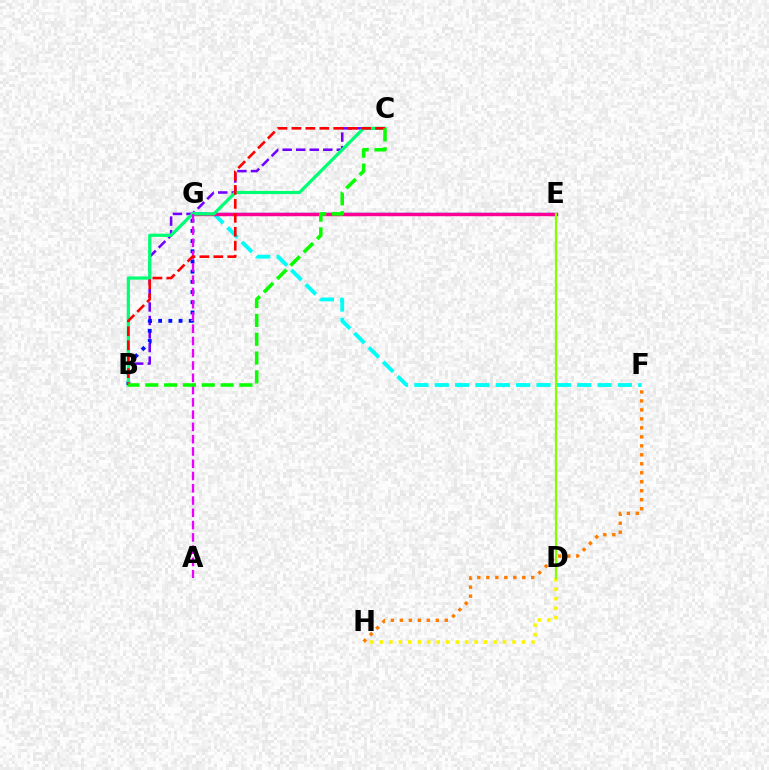{('B', 'C'): [{'color': '#7200ff', 'line_style': 'dashed', 'thickness': 1.84}, {'color': '#00ff74', 'line_style': 'solid', 'thickness': 2.32}, {'color': '#ff0000', 'line_style': 'dashed', 'thickness': 1.9}, {'color': '#08ff00', 'line_style': 'dashed', 'thickness': 2.56}], ('D', 'H'): [{'color': '#fcf500', 'line_style': 'dotted', 'thickness': 2.57}], ('F', 'G'): [{'color': '#00fff6', 'line_style': 'dashed', 'thickness': 2.76}], ('E', 'G'): [{'color': '#008cff', 'line_style': 'solid', 'thickness': 1.71}, {'color': '#ff0094', 'line_style': 'solid', 'thickness': 2.47}], ('B', 'G'): [{'color': '#0010ff', 'line_style': 'dotted', 'thickness': 2.77}], ('D', 'E'): [{'color': '#84ff00', 'line_style': 'solid', 'thickness': 1.63}], ('A', 'G'): [{'color': '#ee00ff', 'line_style': 'dashed', 'thickness': 1.67}], ('F', 'H'): [{'color': '#ff7c00', 'line_style': 'dotted', 'thickness': 2.44}]}